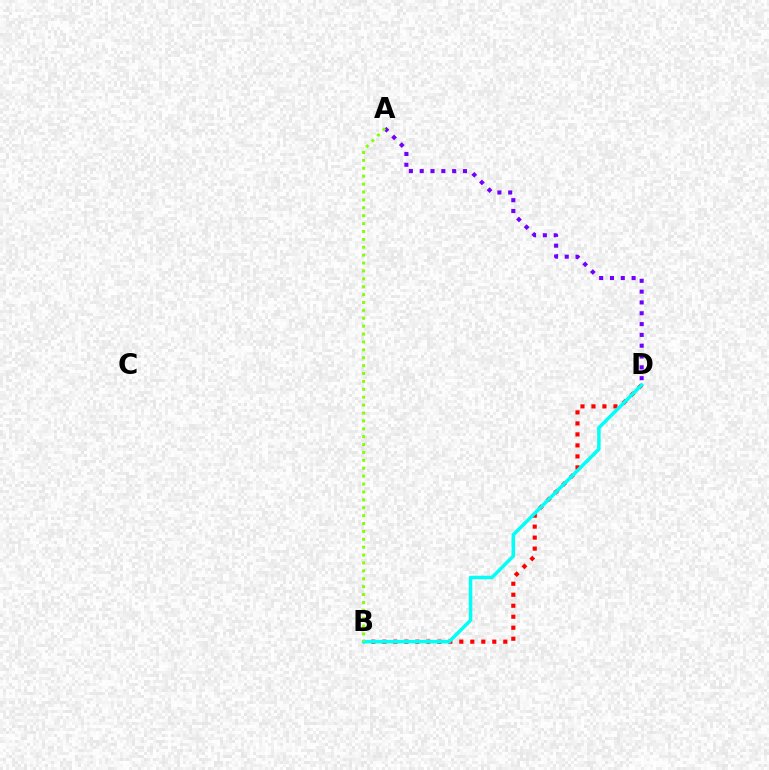{('B', 'D'): [{'color': '#ff0000', 'line_style': 'dotted', 'thickness': 2.99}, {'color': '#00fff6', 'line_style': 'solid', 'thickness': 2.53}], ('A', 'D'): [{'color': '#7200ff', 'line_style': 'dotted', 'thickness': 2.94}], ('A', 'B'): [{'color': '#84ff00', 'line_style': 'dotted', 'thickness': 2.14}]}